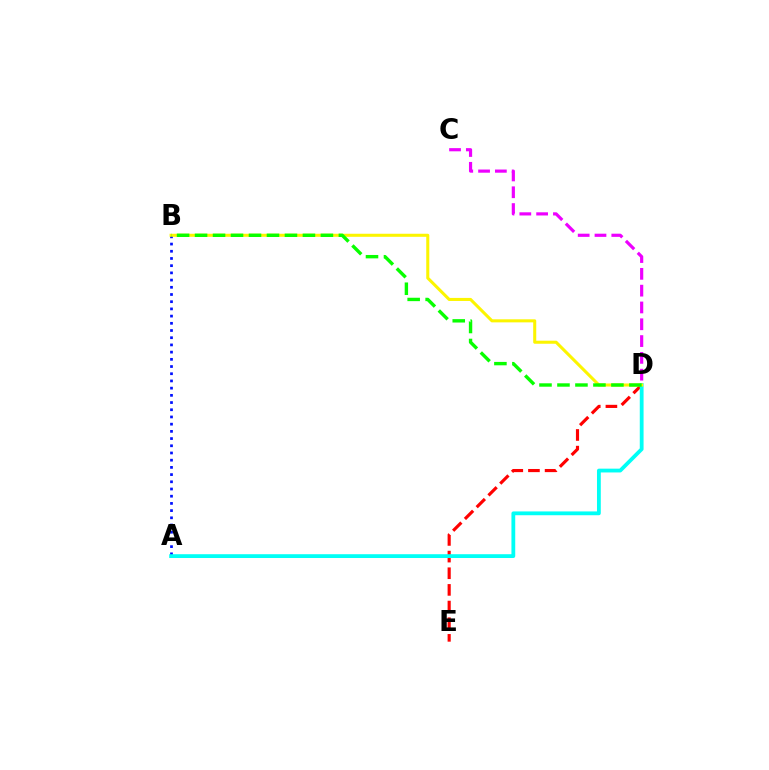{('D', 'E'): [{'color': '#ff0000', 'line_style': 'dashed', 'thickness': 2.26}], ('A', 'B'): [{'color': '#0010ff', 'line_style': 'dotted', 'thickness': 1.96}], ('A', 'D'): [{'color': '#00fff6', 'line_style': 'solid', 'thickness': 2.73}], ('B', 'D'): [{'color': '#fcf500', 'line_style': 'solid', 'thickness': 2.2}, {'color': '#08ff00', 'line_style': 'dashed', 'thickness': 2.44}], ('C', 'D'): [{'color': '#ee00ff', 'line_style': 'dashed', 'thickness': 2.28}]}